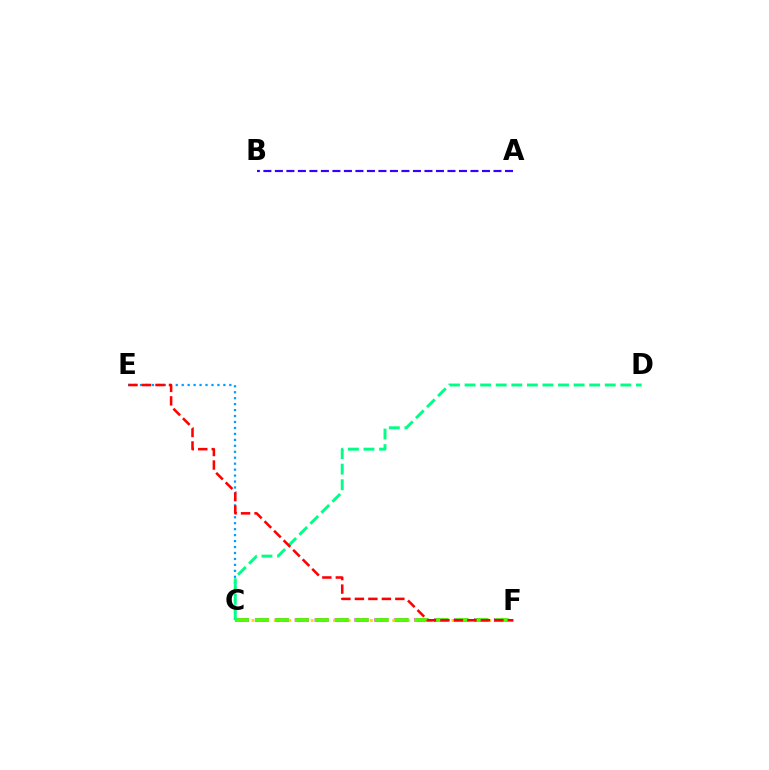{('C', 'F'): [{'color': '#ff00ed', 'line_style': 'dashed', 'thickness': 2.71}, {'color': '#ffd500', 'line_style': 'dotted', 'thickness': 2.01}, {'color': '#4fff00', 'line_style': 'dashed', 'thickness': 2.71}], ('A', 'B'): [{'color': '#3700ff', 'line_style': 'dashed', 'thickness': 1.56}], ('C', 'E'): [{'color': '#009eff', 'line_style': 'dotted', 'thickness': 1.62}], ('C', 'D'): [{'color': '#00ff86', 'line_style': 'dashed', 'thickness': 2.12}], ('E', 'F'): [{'color': '#ff0000', 'line_style': 'dashed', 'thickness': 1.83}]}